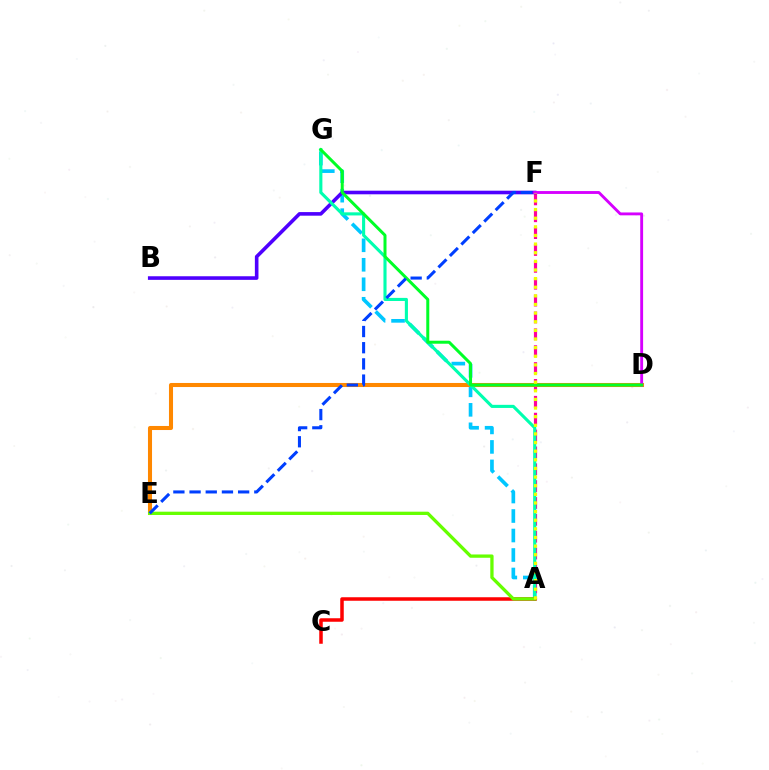{('A', 'G'): [{'color': '#00c7ff', 'line_style': 'dashed', 'thickness': 2.65}, {'color': '#00ffaf', 'line_style': 'solid', 'thickness': 2.24}], ('A', 'F'): [{'color': '#ff00a0', 'line_style': 'dashed', 'thickness': 2.29}, {'color': '#eeff00', 'line_style': 'dotted', 'thickness': 2.34}], ('B', 'F'): [{'color': '#4f00ff', 'line_style': 'solid', 'thickness': 2.59}], ('D', 'E'): [{'color': '#ff8800', 'line_style': 'solid', 'thickness': 2.92}], ('D', 'F'): [{'color': '#d600ff', 'line_style': 'solid', 'thickness': 2.07}], ('A', 'C'): [{'color': '#ff0000', 'line_style': 'solid', 'thickness': 2.52}], ('A', 'E'): [{'color': '#66ff00', 'line_style': 'solid', 'thickness': 2.37}], ('D', 'G'): [{'color': '#00ff27', 'line_style': 'solid', 'thickness': 2.16}], ('E', 'F'): [{'color': '#003fff', 'line_style': 'dashed', 'thickness': 2.2}]}